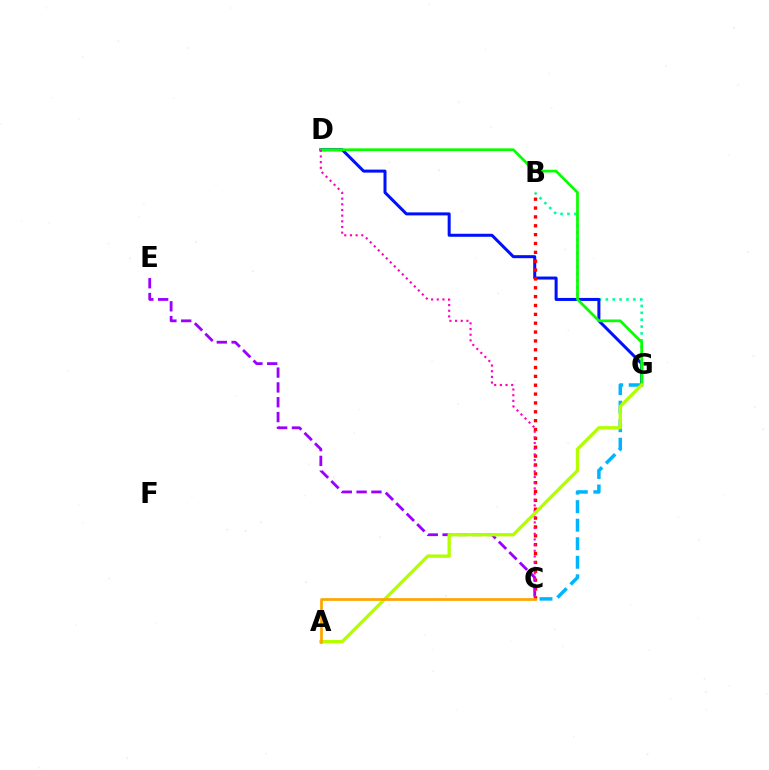{('B', 'G'): [{'color': '#00ff9d', 'line_style': 'dotted', 'thickness': 1.87}], ('D', 'G'): [{'color': '#0010ff', 'line_style': 'solid', 'thickness': 2.17}, {'color': '#08ff00', 'line_style': 'solid', 'thickness': 1.97}], ('B', 'C'): [{'color': '#ff0000', 'line_style': 'dotted', 'thickness': 2.41}], ('C', 'E'): [{'color': '#9b00ff', 'line_style': 'dashed', 'thickness': 2.01}], ('C', 'G'): [{'color': '#00b5ff', 'line_style': 'dashed', 'thickness': 2.52}], ('C', 'D'): [{'color': '#ff00bd', 'line_style': 'dotted', 'thickness': 1.54}], ('A', 'G'): [{'color': '#b3ff00', 'line_style': 'solid', 'thickness': 2.4}], ('A', 'C'): [{'color': '#ffa500', 'line_style': 'solid', 'thickness': 1.95}]}